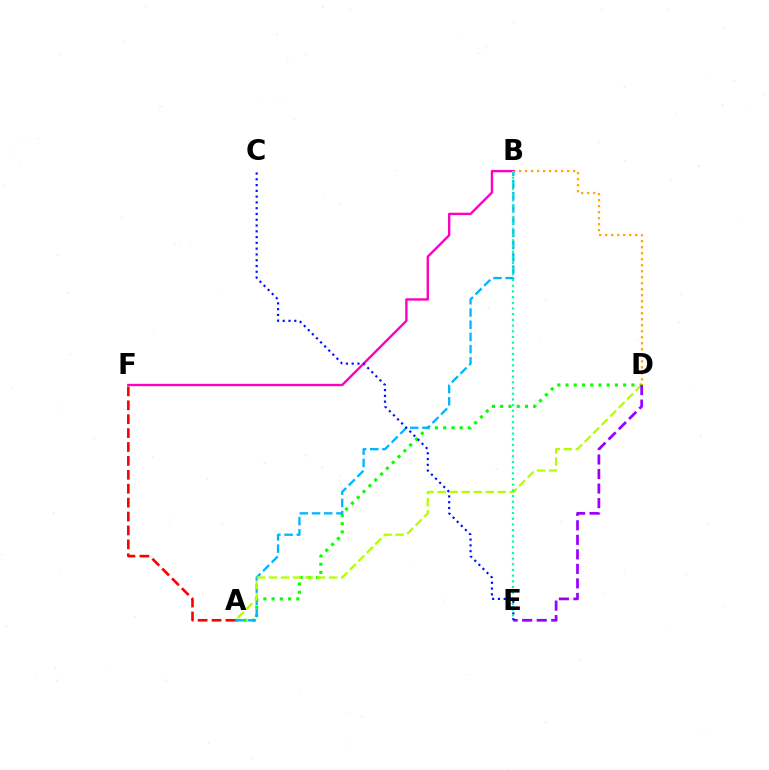{('B', 'D'): [{'color': '#ffa500', 'line_style': 'dotted', 'thickness': 1.63}], ('A', 'D'): [{'color': '#08ff00', 'line_style': 'dotted', 'thickness': 2.24}, {'color': '#b3ff00', 'line_style': 'dashed', 'thickness': 1.63}], ('A', 'B'): [{'color': '#00b5ff', 'line_style': 'dashed', 'thickness': 1.66}], ('B', 'F'): [{'color': '#ff00bd', 'line_style': 'solid', 'thickness': 1.7}], ('A', 'F'): [{'color': '#ff0000', 'line_style': 'dashed', 'thickness': 1.89}], ('D', 'E'): [{'color': '#9b00ff', 'line_style': 'dashed', 'thickness': 1.97}], ('C', 'E'): [{'color': '#0010ff', 'line_style': 'dotted', 'thickness': 1.57}], ('B', 'E'): [{'color': '#00ff9d', 'line_style': 'dotted', 'thickness': 1.54}]}